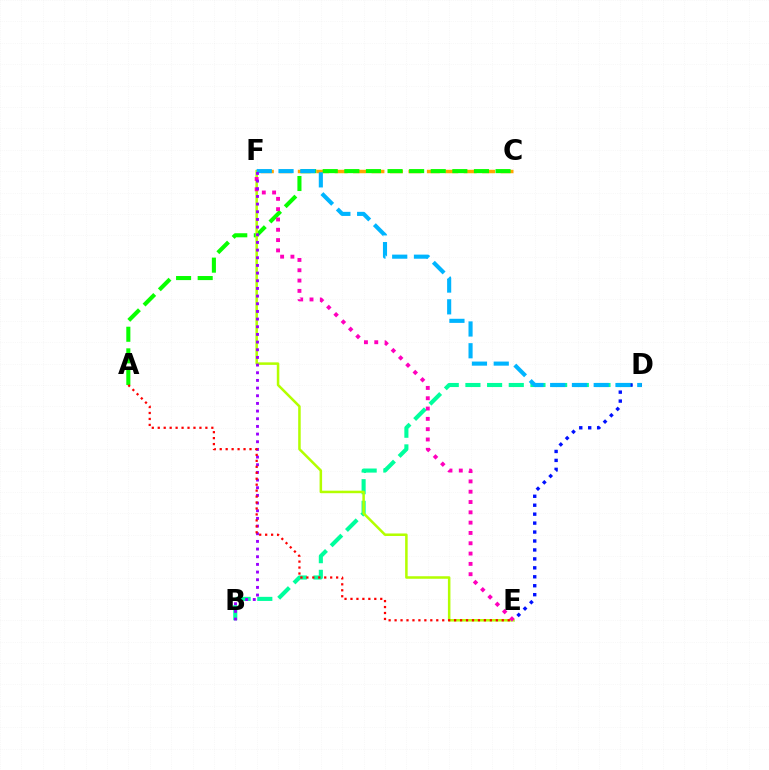{('C', 'F'): [{'color': '#ffa500', 'line_style': 'dashed', 'thickness': 2.5}], ('A', 'C'): [{'color': '#08ff00', 'line_style': 'dashed', 'thickness': 2.93}], ('B', 'D'): [{'color': '#00ff9d', 'line_style': 'dashed', 'thickness': 2.94}], ('D', 'E'): [{'color': '#0010ff', 'line_style': 'dotted', 'thickness': 2.43}], ('E', 'F'): [{'color': '#b3ff00', 'line_style': 'solid', 'thickness': 1.82}, {'color': '#ff00bd', 'line_style': 'dotted', 'thickness': 2.8}], ('D', 'F'): [{'color': '#00b5ff', 'line_style': 'dashed', 'thickness': 2.96}], ('B', 'F'): [{'color': '#9b00ff', 'line_style': 'dotted', 'thickness': 2.08}], ('A', 'E'): [{'color': '#ff0000', 'line_style': 'dotted', 'thickness': 1.62}]}